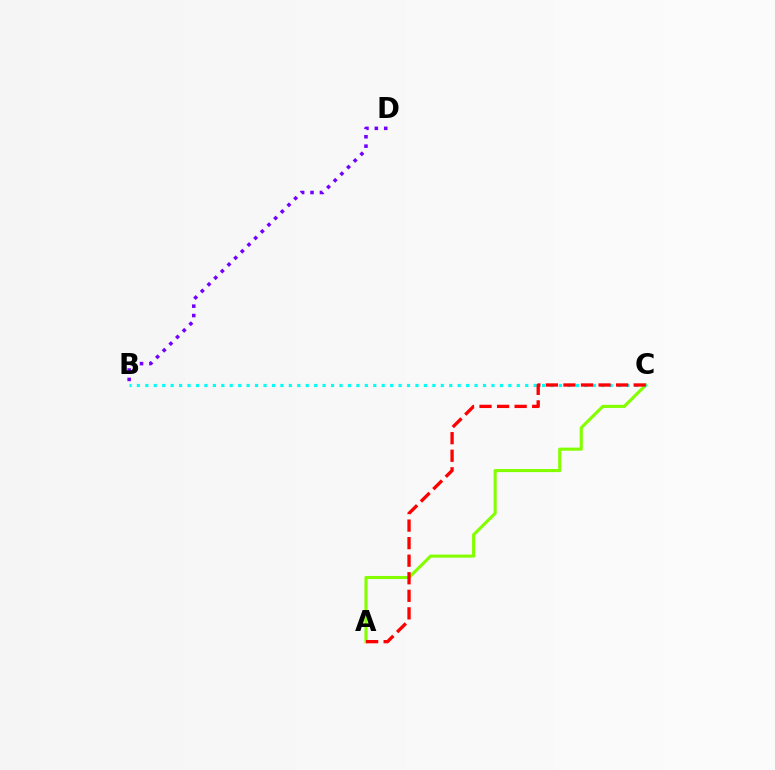{('A', 'C'): [{'color': '#84ff00', 'line_style': 'solid', 'thickness': 2.24}, {'color': '#ff0000', 'line_style': 'dashed', 'thickness': 2.38}], ('B', 'C'): [{'color': '#00fff6', 'line_style': 'dotted', 'thickness': 2.29}], ('B', 'D'): [{'color': '#7200ff', 'line_style': 'dotted', 'thickness': 2.55}]}